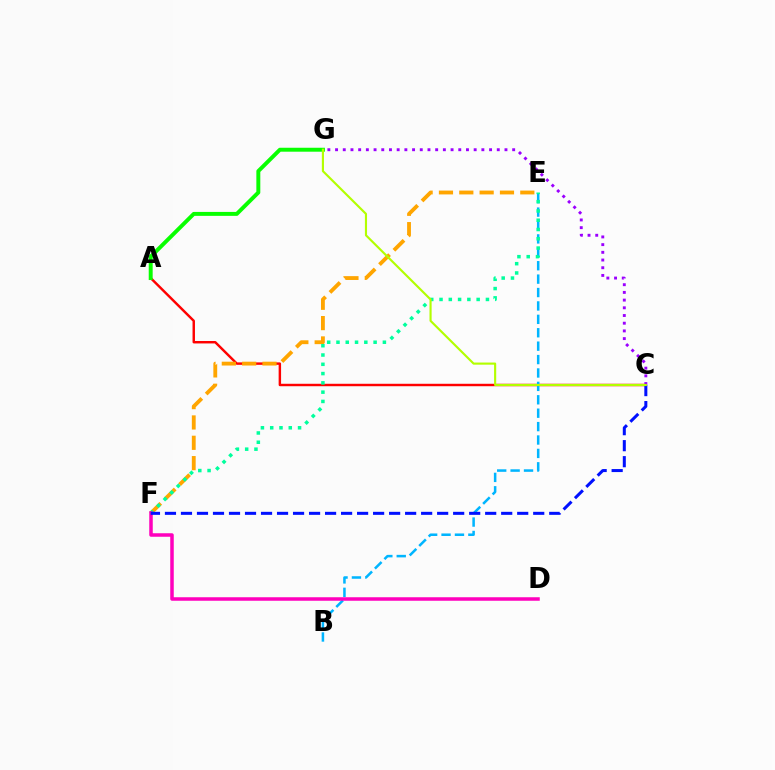{('A', 'C'): [{'color': '#ff0000', 'line_style': 'solid', 'thickness': 1.75}], ('B', 'E'): [{'color': '#00b5ff', 'line_style': 'dashed', 'thickness': 1.82}], ('A', 'G'): [{'color': '#08ff00', 'line_style': 'solid', 'thickness': 2.84}], ('C', 'G'): [{'color': '#9b00ff', 'line_style': 'dotted', 'thickness': 2.09}, {'color': '#b3ff00', 'line_style': 'solid', 'thickness': 1.54}], ('E', 'F'): [{'color': '#ffa500', 'line_style': 'dashed', 'thickness': 2.76}, {'color': '#00ff9d', 'line_style': 'dotted', 'thickness': 2.52}], ('D', 'F'): [{'color': '#ff00bd', 'line_style': 'solid', 'thickness': 2.53}], ('C', 'F'): [{'color': '#0010ff', 'line_style': 'dashed', 'thickness': 2.18}]}